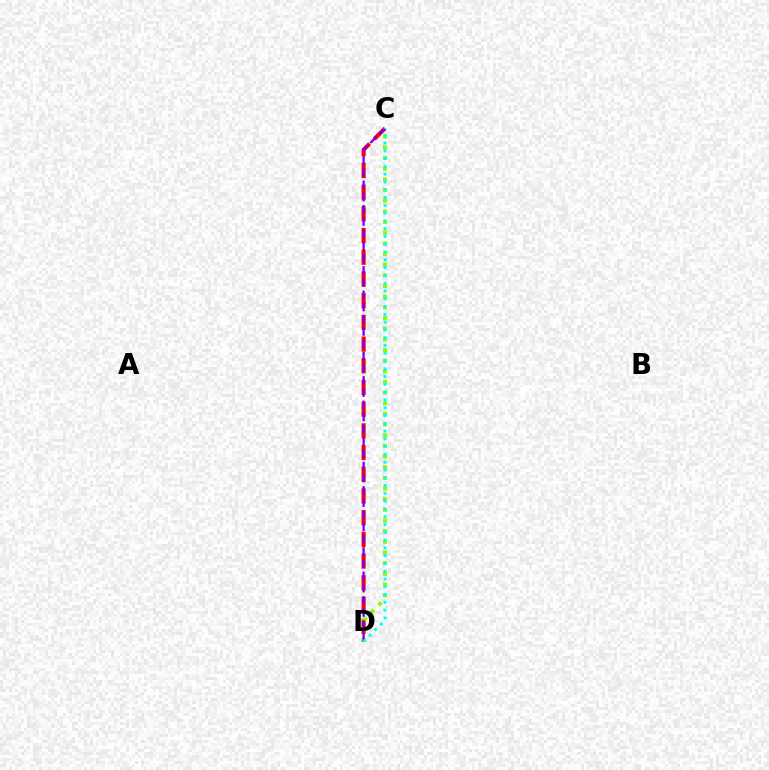{('C', 'D'): [{'color': '#ff0000', 'line_style': 'dashed', 'thickness': 2.95}, {'color': '#84ff00', 'line_style': 'dotted', 'thickness': 2.9}, {'color': '#7200ff', 'line_style': 'dashed', 'thickness': 1.66}, {'color': '#00fff6', 'line_style': 'dotted', 'thickness': 2.11}]}